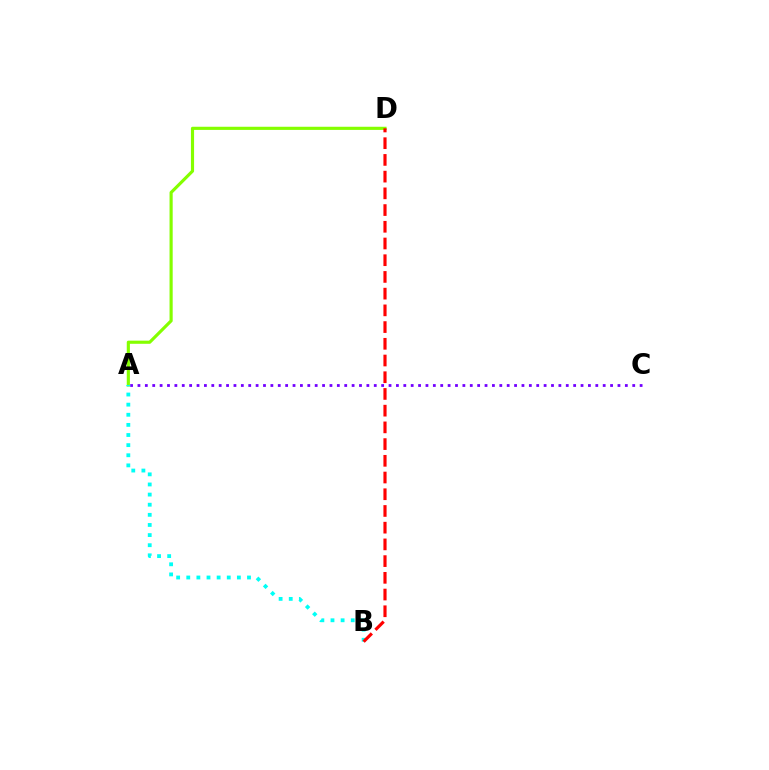{('A', 'D'): [{'color': '#84ff00', 'line_style': 'solid', 'thickness': 2.27}], ('A', 'C'): [{'color': '#7200ff', 'line_style': 'dotted', 'thickness': 2.01}], ('A', 'B'): [{'color': '#00fff6', 'line_style': 'dotted', 'thickness': 2.75}], ('B', 'D'): [{'color': '#ff0000', 'line_style': 'dashed', 'thickness': 2.27}]}